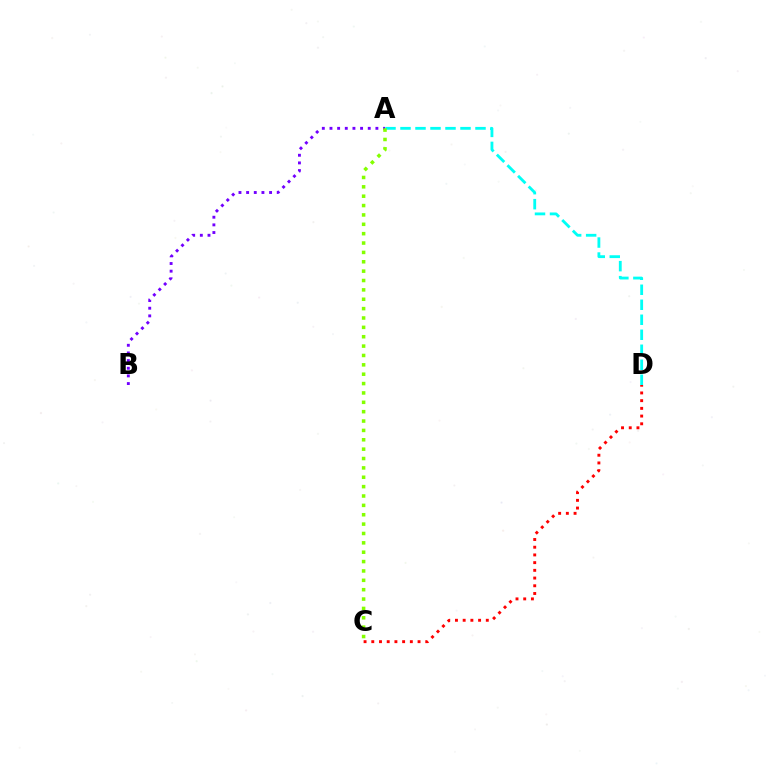{('A', 'D'): [{'color': '#00fff6', 'line_style': 'dashed', 'thickness': 2.04}], ('A', 'B'): [{'color': '#7200ff', 'line_style': 'dotted', 'thickness': 2.08}], ('C', 'D'): [{'color': '#ff0000', 'line_style': 'dotted', 'thickness': 2.1}], ('A', 'C'): [{'color': '#84ff00', 'line_style': 'dotted', 'thickness': 2.55}]}